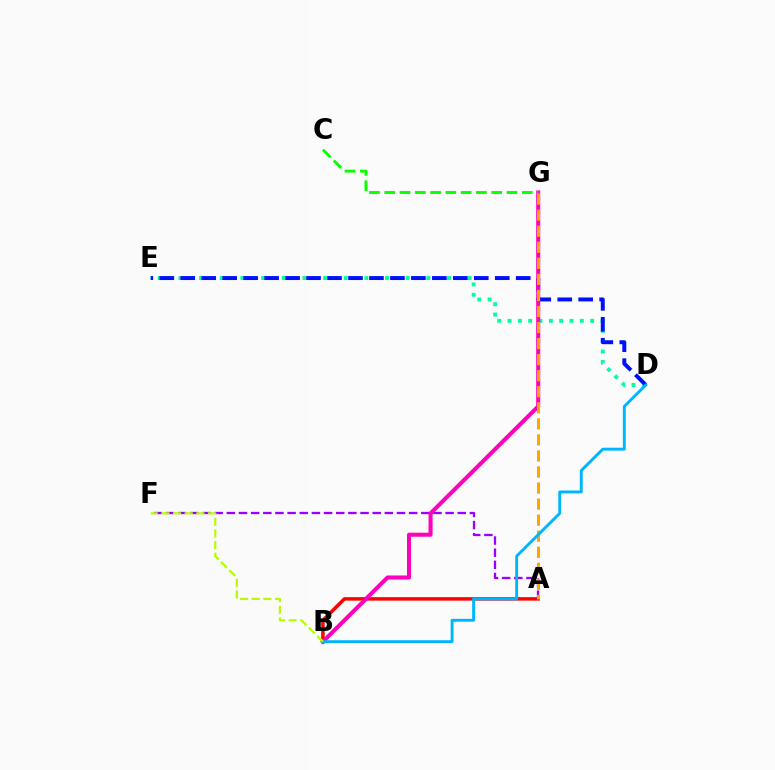{('A', 'B'): [{'color': '#ff0000', 'line_style': 'solid', 'thickness': 2.51}], ('D', 'E'): [{'color': '#00ff9d', 'line_style': 'dotted', 'thickness': 2.81}, {'color': '#0010ff', 'line_style': 'dashed', 'thickness': 2.85}], ('A', 'F'): [{'color': '#9b00ff', 'line_style': 'dashed', 'thickness': 1.65}], ('B', 'G'): [{'color': '#ff00bd', 'line_style': 'solid', 'thickness': 2.91}], ('C', 'G'): [{'color': '#08ff00', 'line_style': 'dashed', 'thickness': 2.08}], ('A', 'G'): [{'color': '#ffa500', 'line_style': 'dashed', 'thickness': 2.18}], ('B', 'D'): [{'color': '#00b5ff', 'line_style': 'solid', 'thickness': 2.08}], ('B', 'F'): [{'color': '#b3ff00', 'line_style': 'dashed', 'thickness': 1.59}]}